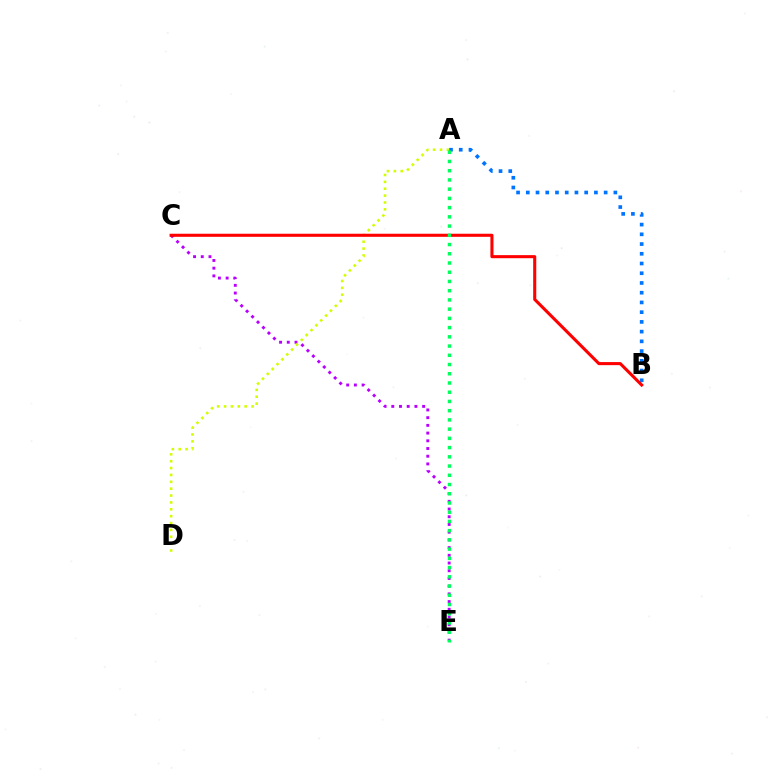{('A', 'B'): [{'color': '#0074ff', 'line_style': 'dotted', 'thickness': 2.64}], ('C', 'E'): [{'color': '#b900ff', 'line_style': 'dotted', 'thickness': 2.1}], ('A', 'D'): [{'color': '#d1ff00', 'line_style': 'dotted', 'thickness': 1.87}], ('B', 'C'): [{'color': '#ff0000', 'line_style': 'solid', 'thickness': 2.22}], ('A', 'E'): [{'color': '#00ff5c', 'line_style': 'dotted', 'thickness': 2.51}]}